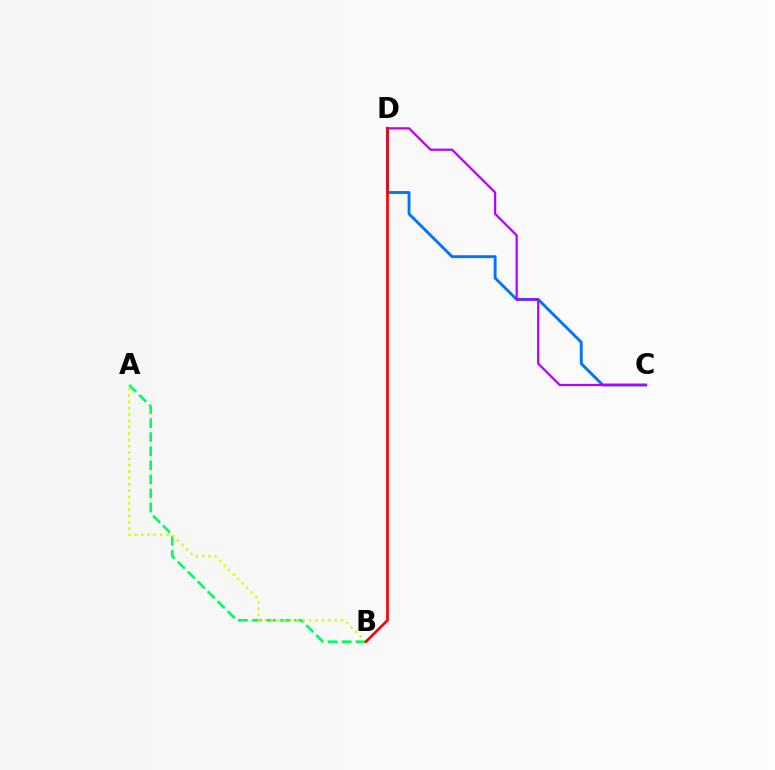{('C', 'D'): [{'color': '#0074ff', 'line_style': 'solid', 'thickness': 2.07}, {'color': '#b900ff', 'line_style': 'solid', 'thickness': 1.6}], ('A', 'B'): [{'color': '#00ff5c', 'line_style': 'dashed', 'thickness': 1.91}, {'color': '#d1ff00', 'line_style': 'dotted', 'thickness': 1.72}], ('B', 'D'): [{'color': '#ff0000', 'line_style': 'solid', 'thickness': 1.92}]}